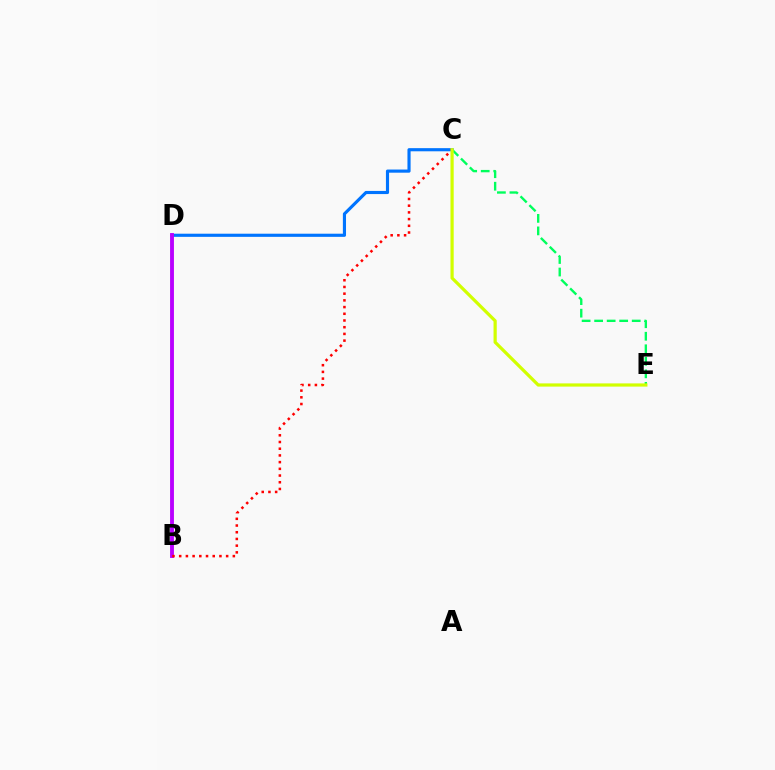{('C', 'D'): [{'color': '#0074ff', 'line_style': 'solid', 'thickness': 2.26}], ('B', 'D'): [{'color': '#b900ff', 'line_style': 'solid', 'thickness': 2.78}], ('C', 'E'): [{'color': '#00ff5c', 'line_style': 'dashed', 'thickness': 1.7}, {'color': '#d1ff00', 'line_style': 'solid', 'thickness': 2.31}], ('B', 'C'): [{'color': '#ff0000', 'line_style': 'dotted', 'thickness': 1.82}]}